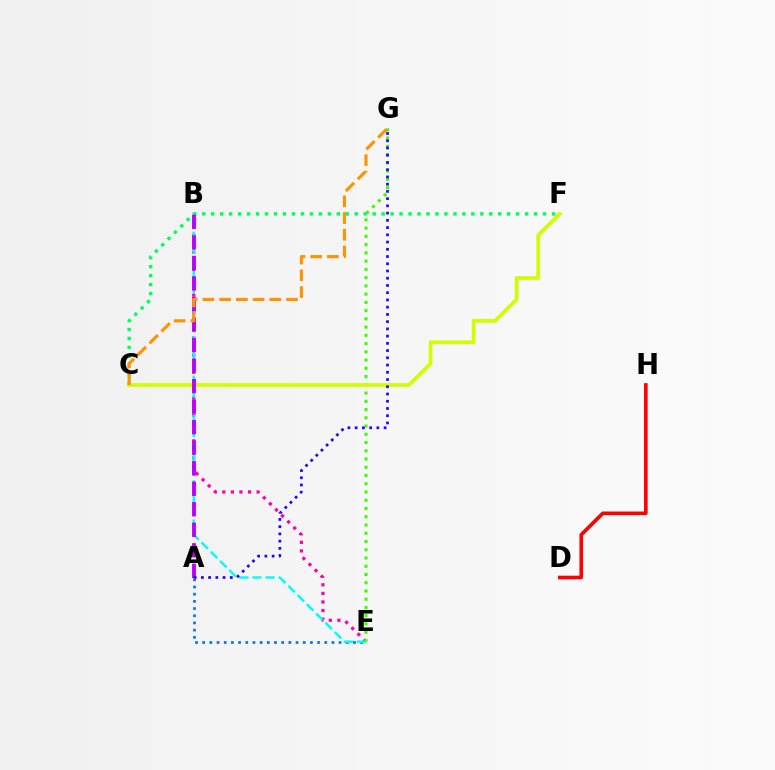{('A', 'E'): [{'color': '#0074ff', 'line_style': 'dotted', 'thickness': 1.95}], ('B', 'E'): [{'color': '#ff00ac', 'line_style': 'dotted', 'thickness': 2.33}, {'color': '#00fff6', 'line_style': 'dashed', 'thickness': 1.78}], ('E', 'G'): [{'color': '#3dff00', 'line_style': 'dotted', 'thickness': 2.24}], ('C', 'F'): [{'color': '#d1ff00', 'line_style': 'solid', 'thickness': 2.69}, {'color': '#00ff5c', 'line_style': 'dotted', 'thickness': 2.44}], ('D', 'H'): [{'color': '#ff0000', 'line_style': 'solid', 'thickness': 2.61}], ('A', 'B'): [{'color': '#b900ff', 'line_style': 'dashed', 'thickness': 2.79}], ('C', 'G'): [{'color': '#ff9400', 'line_style': 'dashed', 'thickness': 2.27}], ('A', 'G'): [{'color': '#2500ff', 'line_style': 'dotted', 'thickness': 1.97}]}